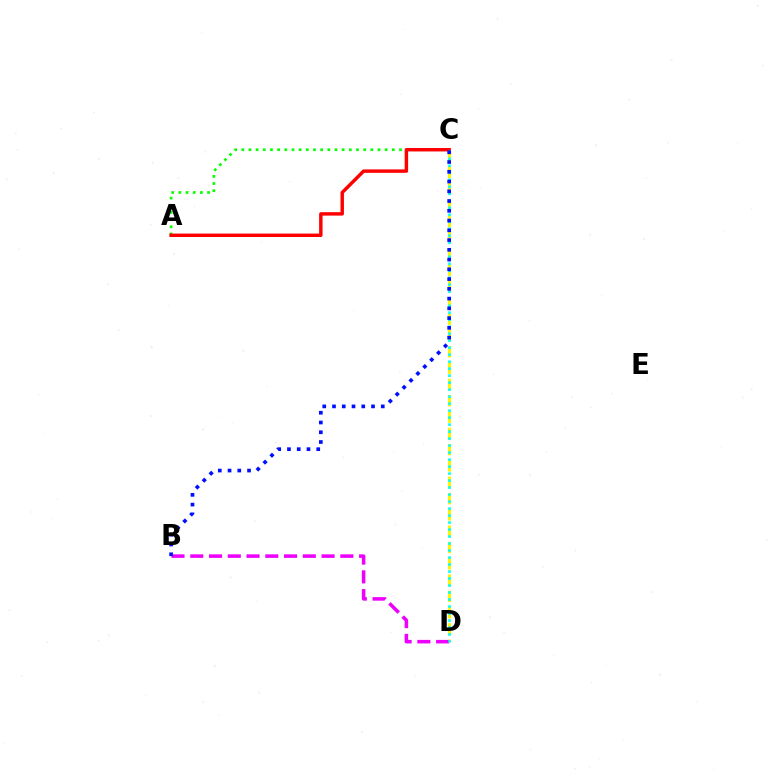{('C', 'D'): [{'color': '#fcf500', 'line_style': 'dashed', 'thickness': 2.21}, {'color': '#00fff6', 'line_style': 'dotted', 'thickness': 1.9}], ('B', 'D'): [{'color': '#ee00ff', 'line_style': 'dashed', 'thickness': 2.55}], ('A', 'C'): [{'color': '#08ff00', 'line_style': 'dotted', 'thickness': 1.95}, {'color': '#ff0000', 'line_style': 'solid', 'thickness': 2.48}], ('B', 'C'): [{'color': '#0010ff', 'line_style': 'dotted', 'thickness': 2.65}]}